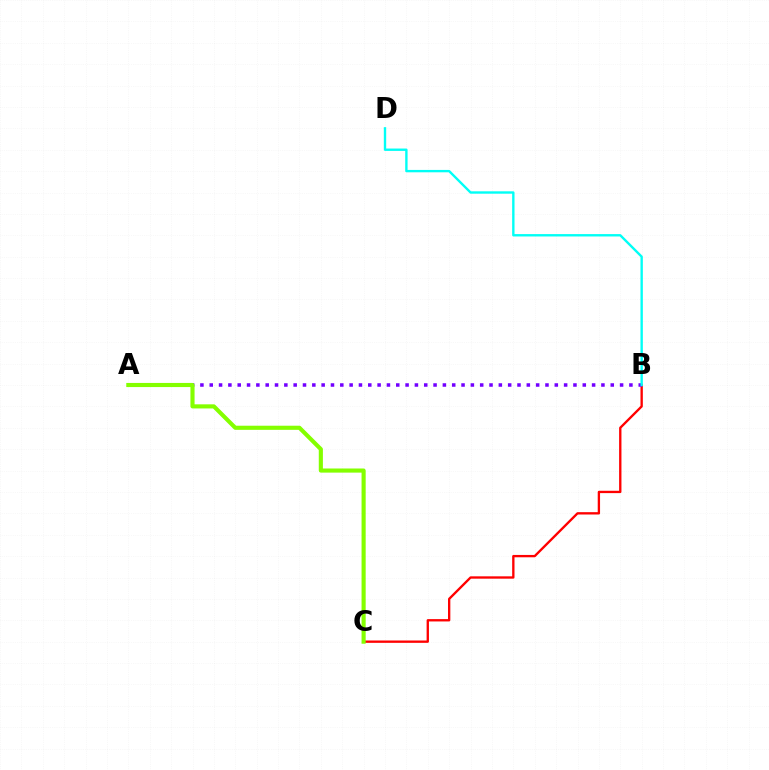{('B', 'C'): [{'color': '#ff0000', 'line_style': 'solid', 'thickness': 1.68}], ('A', 'B'): [{'color': '#7200ff', 'line_style': 'dotted', 'thickness': 2.53}], ('A', 'C'): [{'color': '#84ff00', 'line_style': 'solid', 'thickness': 2.97}], ('B', 'D'): [{'color': '#00fff6', 'line_style': 'solid', 'thickness': 1.71}]}